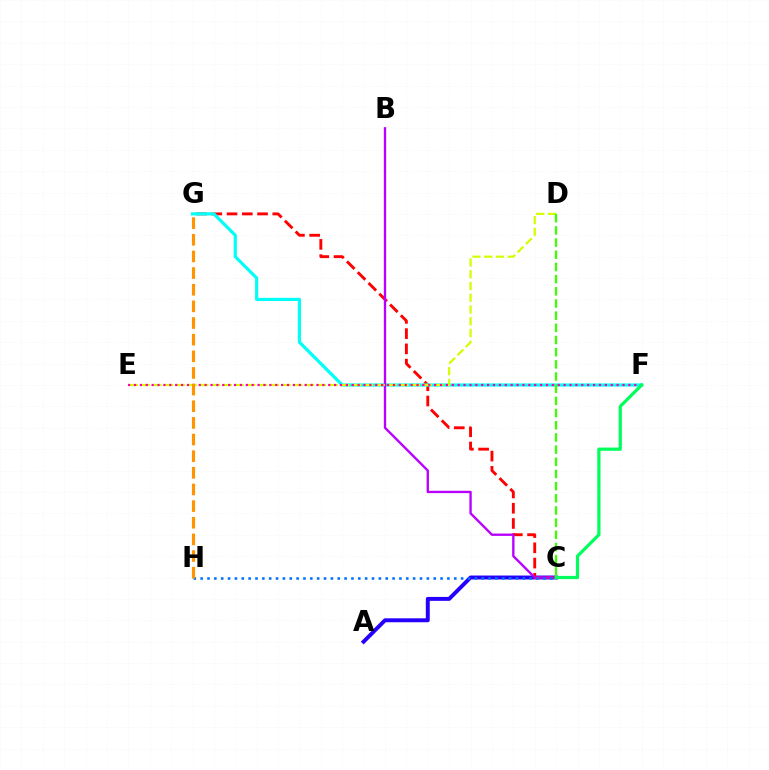{('A', 'C'): [{'color': '#2500ff', 'line_style': 'solid', 'thickness': 2.83}], ('C', 'G'): [{'color': '#ff0000', 'line_style': 'dashed', 'thickness': 2.07}], ('F', 'G'): [{'color': '#00fff6', 'line_style': 'solid', 'thickness': 2.3}], ('B', 'C'): [{'color': '#b900ff', 'line_style': 'solid', 'thickness': 1.7}], ('C', 'H'): [{'color': '#0074ff', 'line_style': 'dotted', 'thickness': 1.86}], ('D', 'E'): [{'color': '#d1ff00', 'line_style': 'dashed', 'thickness': 1.6}], ('E', 'F'): [{'color': '#ff00ac', 'line_style': 'dotted', 'thickness': 1.6}], ('C', 'F'): [{'color': '#00ff5c', 'line_style': 'solid', 'thickness': 2.32}], ('G', 'H'): [{'color': '#ff9400', 'line_style': 'dashed', 'thickness': 2.26}], ('C', 'D'): [{'color': '#3dff00', 'line_style': 'dashed', 'thickness': 1.65}]}